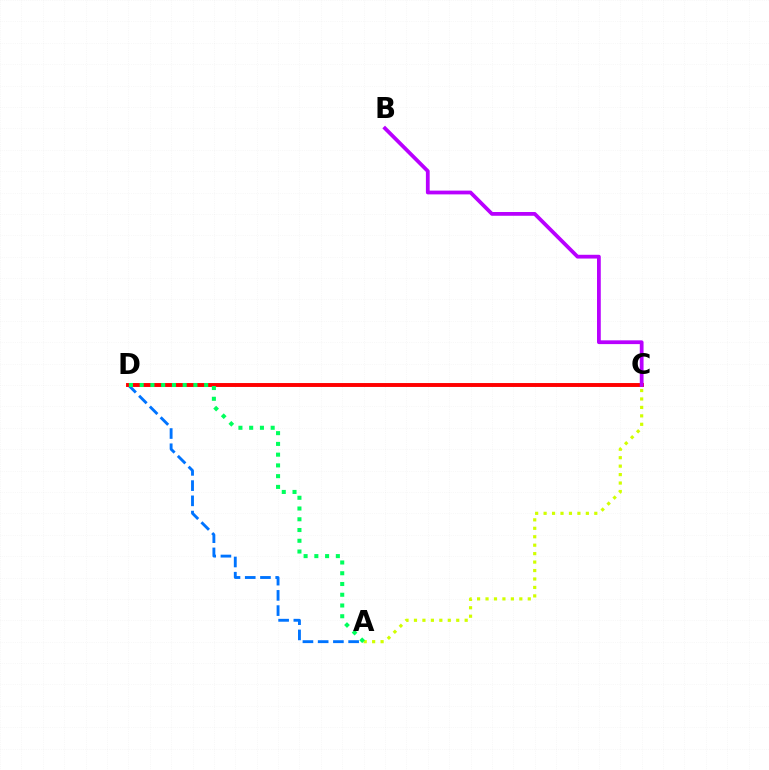{('A', 'C'): [{'color': '#d1ff00', 'line_style': 'dotted', 'thickness': 2.3}], ('A', 'D'): [{'color': '#0074ff', 'line_style': 'dashed', 'thickness': 2.07}, {'color': '#00ff5c', 'line_style': 'dotted', 'thickness': 2.92}], ('C', 'D'): [{'color': '#ff0000', 'line_style': 'solid', 'thickness': 2.81}], ('B', 'C'): [{'color': '#b900ff', 'line_style': 'solid', 'thickness': 2.71}]}